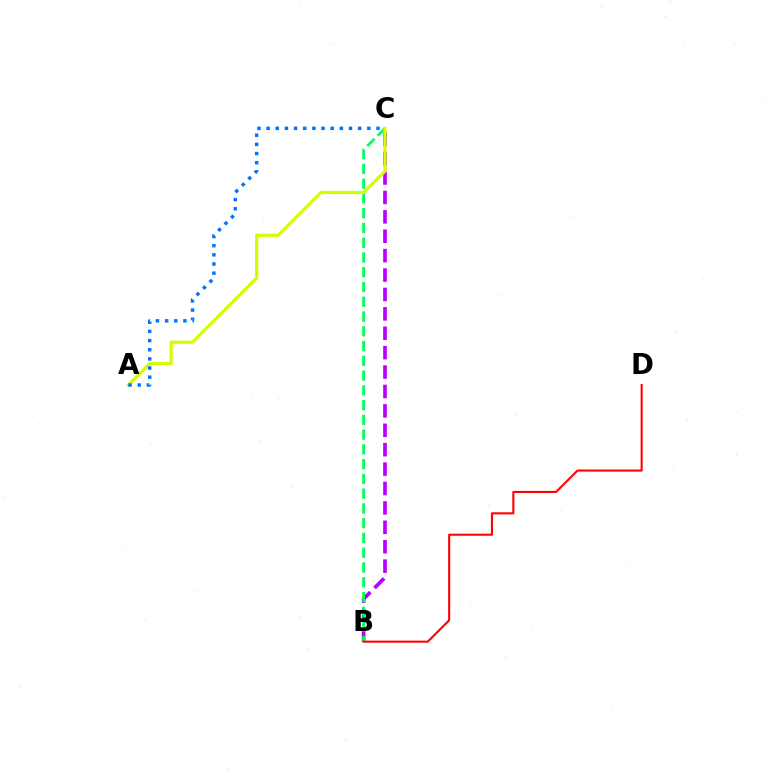{('B', 'C'): [{'color': '#b900ff', 'line_style': 'dashed', 'thickness': 2.64}, {'color': '#00ff5c', 'line_style': 'dashed', 'thickness': 2.01}], ('A', 'C'): [{'color': '#d1ff00', 'line_style': 'solid', 'thickness': 2.29}, {'color': '#0074ff', 'line_style': 'dotted', 'thickness': 2.49}], ('B', 'D'): [{'color': '#ff0000', 'line_style': 'solid', 'thickness': 1.5}]}